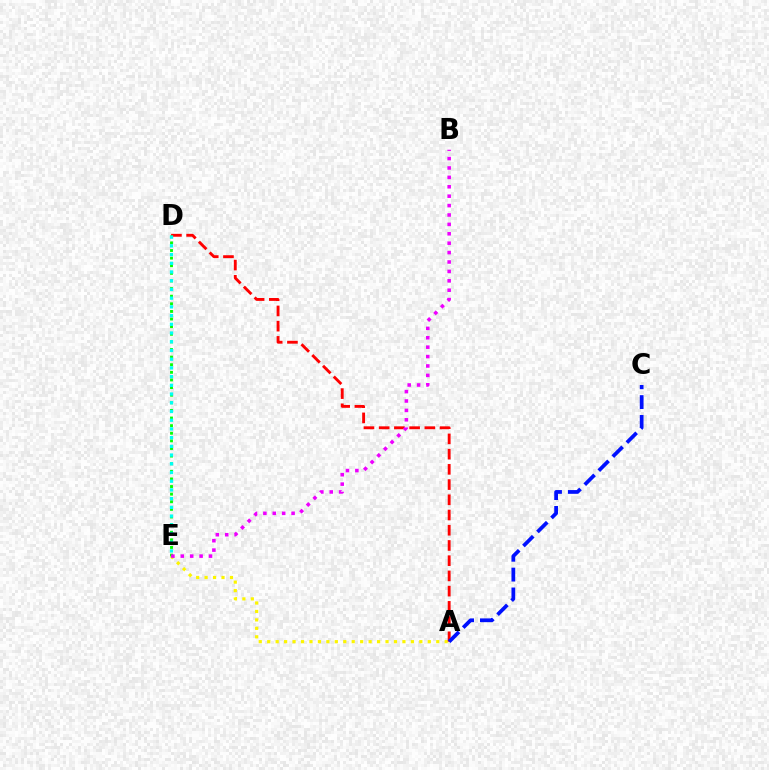{('A', 'E'): [{'color': '#fcf500', 'line_style': 'dotted', 'thickness': 2.3}], ('A', 'D'): [{'color': '#ff0000', 'line_style': 'dashed', 'thickness': 2.07}], ('D', 'E'): [{'color': '#08ff00', 'line_style': 'dotted', 'thickness': 2.07}, {'color': '#00fff6', 'line_style': 'dotted', 'thickness': 2.37}], ('A', 'C'): [{'color': '#0010ff', 'line_style': 'dashed', 'thickness': 2.7}], ('B', 'E'): [{'color': '#ee00ff', 'line_style': 'dotted', 'thickness': 2.55}]}